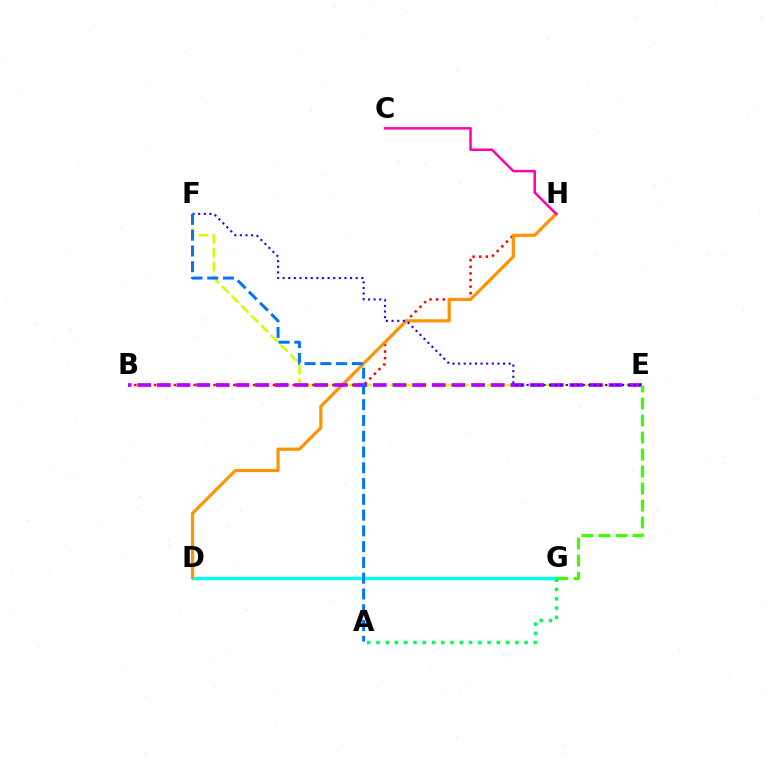{('E', 'F'): [{'color': '#d1ff00', 'line_style': 'dashed', 'thickness': 1.88}, {'color': '#2500ff', 'line_style': 'dotted', 'thickness': 1.53}], ('D', 'G'): [{'color': '#00fff6', 'line_style': 'solid', 'thickness': 2.41}], ('B', 'H'): [{'color': '#ff0000', 'line_style': 'dotted', 'thickness': 1.79}], ('D', 'H'): [{'color': '#ff9400', 'line_style': 'solid', 'thickness': 2.3}], ('B', 'E'): [{'color': '#b900ff', 'line_style': 'dashed', 'thickness': 2.67}], ('C', 'H'): [{'color': '#ff00ac', 'line_style': 'solid', 'thickness': 1.78}], ('E', 'G'): [{'color': '#3dff00', 'line_style': 'dashed', 'thickness': 2.31}], ('A', 'F'): [{'color': '#0074ff', 'line_style': 'dashed', 'thickness': 2.14}], ('A', 'G'): [{'color': '#00ff5c', 'line_style': 'dotted', 'thickness': 2.52}]}